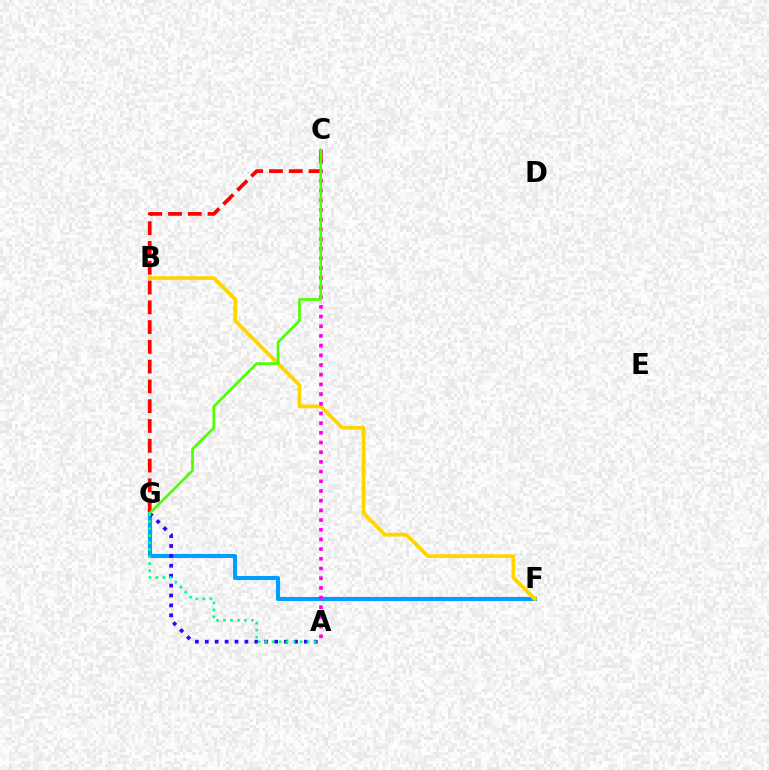{('F', 'G'): [{'color': '#009eff', 'line_style': 'solid', 'thickness': 2.95}], ('A', 'G'): [{'color': '#3700ff', 'line_style': 'dotted', 'thickness': 2.69}, {'color': '#00ff86', 'line_style': 'dotted', 'thickness': 1.9}], ('B', 'F'): [{'color': '#ffd500', 'line_style': 'solid', 'thickness': 2.68}], ('C', 'G'): [{'color': '#ff0000', 'line_style': 'dashed', 'thickness': 2.69}, {'color': '#4fff00', 'line_style': 'solid', 'thickness': 1.93}], ('A', 'C'): [{'color': '#ff00ed', 'line_style': 'dotted', 'thickness': 2.63}]}